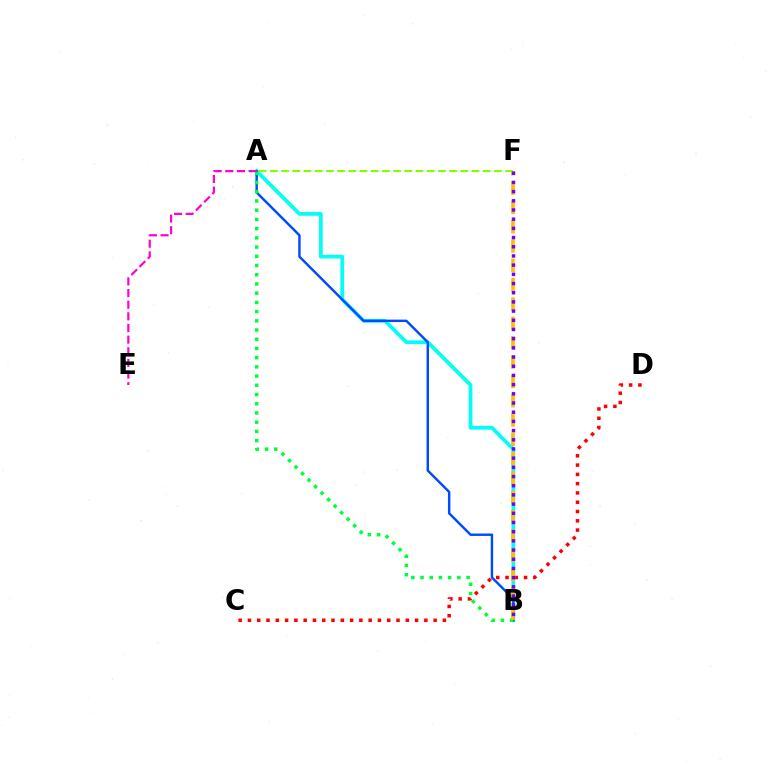{('C', 'D'): [{'color': '#ff0000', 'line_style': 'dotted', 'thickness': 2.52}], ('A', 'B'): [{'color': '#00fff6', 'line_style': 'solid', 'thickness': 2.68}, {'color': '#004bff', 'line_style': 'solid', 'thickness': 1.75}, {'color': '#00ff39', 'line_style': 'dotted', 'thickness': 2.5}], ('A', 'F'): [{'color': '#84ff00', 'line_style': 'dashed', 'thickness': 1.52}], ('B', 'F'): [{'color': '#ffbd00', 'line_style': 'dashed', 'thickness': 2.63}, {'color': '#7200ff', 'line_style': 'dotted', 'thickness': 2.5}], ('A', 'E'): [{'color': '#ff00cf', 'line_style': 'dashed', 'thickness': 1.58}]}